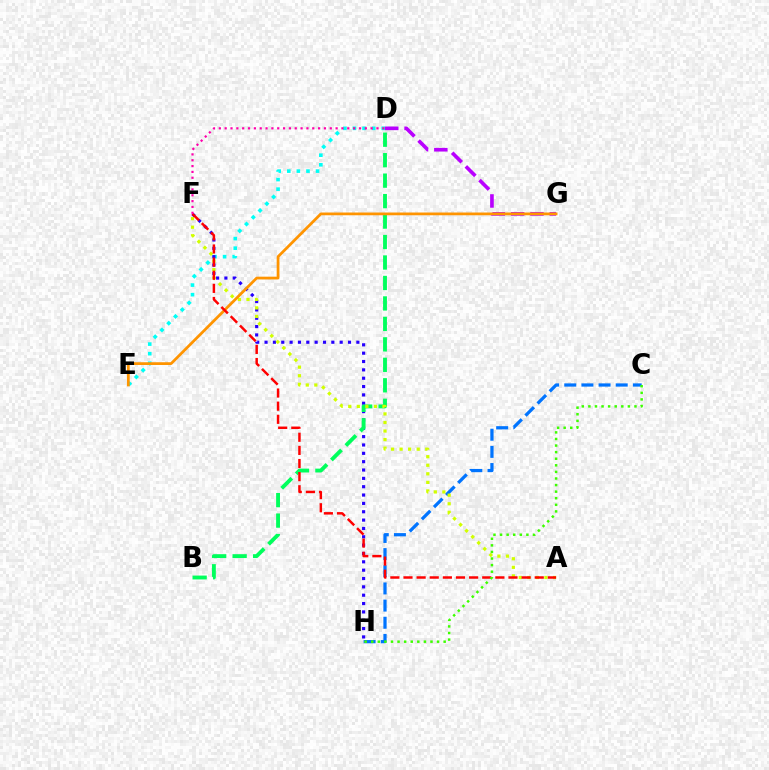{('D', 'E'): [{'color': '#00fff6', 'line_style': 'dotted', 'thickness': 2.61}], ('C', 'H'): [{'color': '#0074ff', 'line_style': 'dashed', 'thickness': 2.33}, {'color': '#3dff00', 'line_style': 'dotted', 'thickness': 1.79}], ('D', 'G'): [{'color': '#b900ff', 'line_style': 'dashed', 'thickness': 2.62}], ('F', 'H'): [{'color': '#2500ff', 'line_style': 'dotted', 'thickness': 2.27}], ('B', 'D'): [{'color': '#00ff5c', 'line_style': 'dashed', 'thickness': 2.78}], ('A', 'F'): [{'color': '#d1ff00', 'line_style': 'dotted', 'thickness': 2.32}, {'color': '#ff0000', 'line_style': 'dashed', 'thickness': 1.78}], ('E', 'G'): [{'color': '#ff9400', 'line_style': 'solid', 'thickness': 1.98}], ('D', 'F'): [{'color': '#ff00ac', 'line_style': 'dotted', 'thickness': 1.59}]}